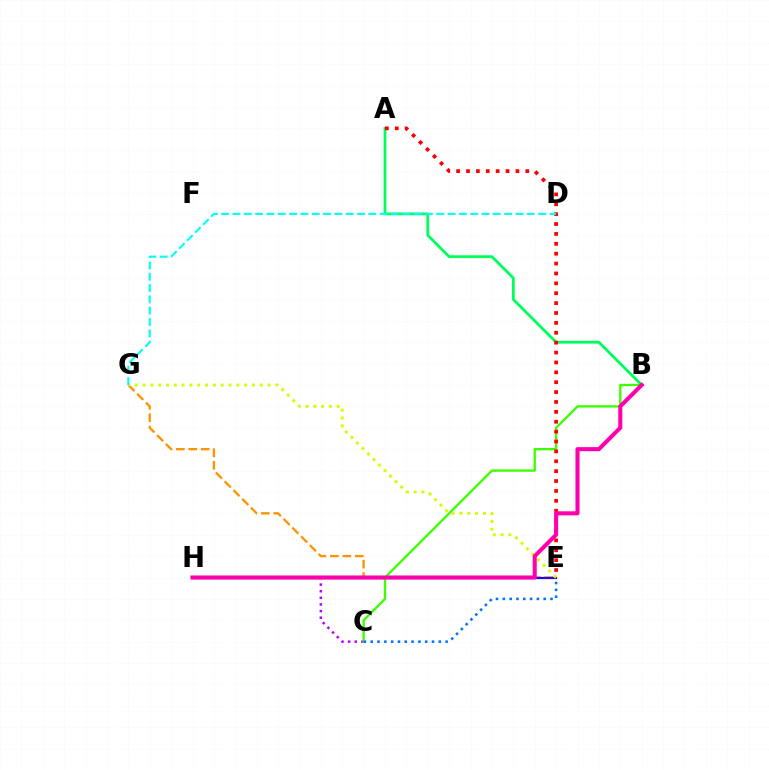{('C', 'H'): [{'color': '#b900ff', 'line_style': 'dotted', 'thickness': 1.8}], ('E', 'G'): [{'color': '#ff9400', 'line_style': 'dashed', 'thickness': 1.69}, {'color': '#d1ff00', 'line_style': 'dotted', 'thickness': 2.12}], ('E', 'H'): [{'color': '#2500ff', 'line_style': 'solid', 'thickness': 1.6}], ('B', 'C'): [{'color': '#3dff00', 'line_style': 'solid', 'thickness': 1.69}], ('A', 'B'): [{'color': '#00ff5c', 'line_style': 'solid', 'thickness': 2.01}], ('A', 'E'): [{'color': '#ff0000', 'line_style': 'dotted', 'thickness': 2.69}], ('B', 'H'): [{'color': '#ff00ac', 'line_style': 'solid', 'thickness': 2.93}], ('C', 'E'): [{'color': '#0074ff', 'line_style': 'dotted', 'thickness': 1.85}], ('D', 'G'): [{'color': '#00fff6', 'line_style': 'dashed', 'thickness': 1.54}]}